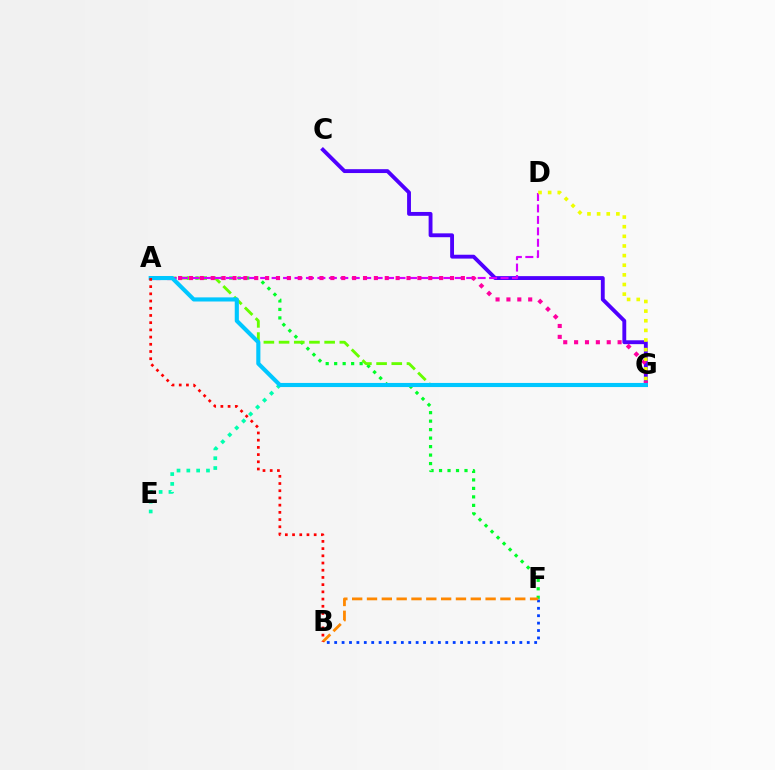{('A', 'F'): [{'color': '#00ff27', 'line_style': 'dotted', 'thickness': 2.31}], ('E', 'G'): [{'color': '#00ffaf', 'line_style': 'dotted', 'thickness': 2.67}], ('A', 'G'): [{'color': '#66ff00', 'line_style': 'dashed', 'thickness': 2.06}, {'color': '#ff00a0', 'line_style': 'dotted', 'thickness': 2.95}, {'color': '#00c7ff', 'line_style': 'solid', 'thickness': 2.97}], ('C', 'G'): [{'color': '#4f00ff', 'line_style': 'solid', 'thickness': 2.78}], ('B', 'F'): [{'color': '#003fff', 'line_style': 'dotted', 'thickness': 2.01}, {'color': '#ff8800', 'line_style': 'dashed', 'thickness': 2.01}], ('A', 'D'): [{'color': '#d600ff', 'line_style': 'dashed', 'thickness': 1.55}], ('D', 'G'): [{'color': '#eeff00', 'line_style': 'dotted', 'thickness': 2.62}], ('A', 'B'): [{'color': '#ff0000', 'line_style': 'dotted', 'thickness': 1.96}]}